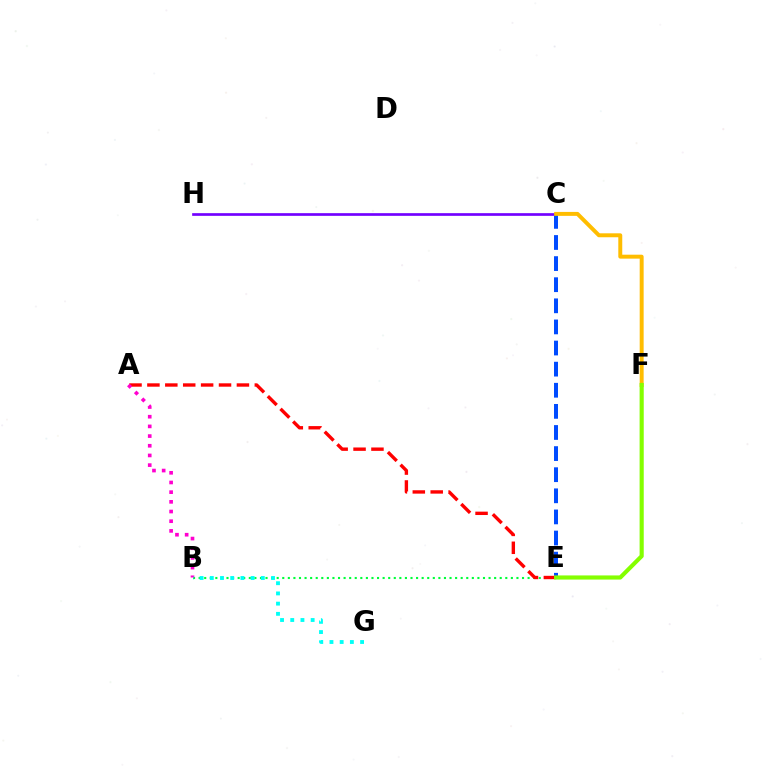{('B', 'E'): [{'color': '#00ff39', 'line_style': 'dotted', 'thickness': 1.51}], ('C', 'H'): [{'color': '#7200ff', 'line_style': 'solid', 'thickness': 1.93}], ('C', 'E'): [{'color': '#004bff', 'line_style': 'dashed', 'thickness': 2.87}], ('A', 'E'): [{'color': '#ff0000', 'line_style': 'dashed', 'thickness': 2.43}], ('C', 'F'): [{'color': '#ffbd00', 'line_style': 'solid', 'thickness': 2.84}], ('E', 'F'): [{'color': '#84ff00', 'line_style': 'solid', 'thickness': 2.98}], ('A', 'B'): [{'color': '#ff00cf', 'line_style': 'dotted', 'thickness': 2.63}], ('B', 'G'): [{'color': '#00fff6', 'line_style': 'dotted', 'thickness': 2.77}]}